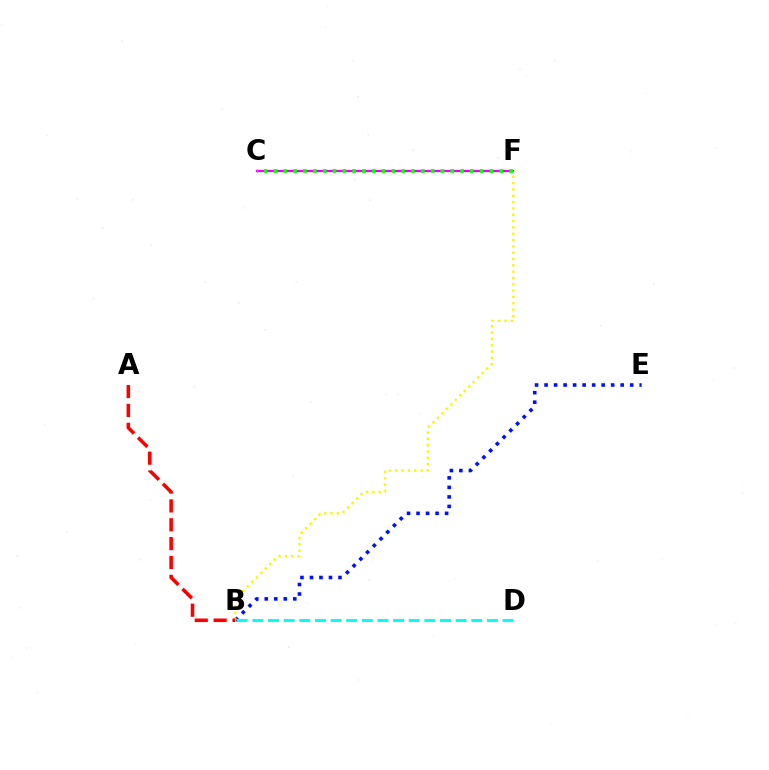{('B', 'E'): [{'color': '#0010ff', 'line_style': 'dotted', 'thickness': 2.58}], ('C', 'F'): [{'color': '#ee00ff', 'line_style': 'solid', 'thickness': 1.6}, {'color': '#08ff00', 'line_style': 'dotted', 'thickness': 2.67}], ('B', 'F'): [{'color': '#fcf500', 'line_style': 'dotted', 'thickness': 1.72}], ('B', 'D'): [{'color': '#00fff6', 'line_style': 'dashed', 'thickness': 2.12}], ('A', 'B'): [{'color': '#ff0000', 'line_style': 'dashed', 'thickness': 2.56}]}